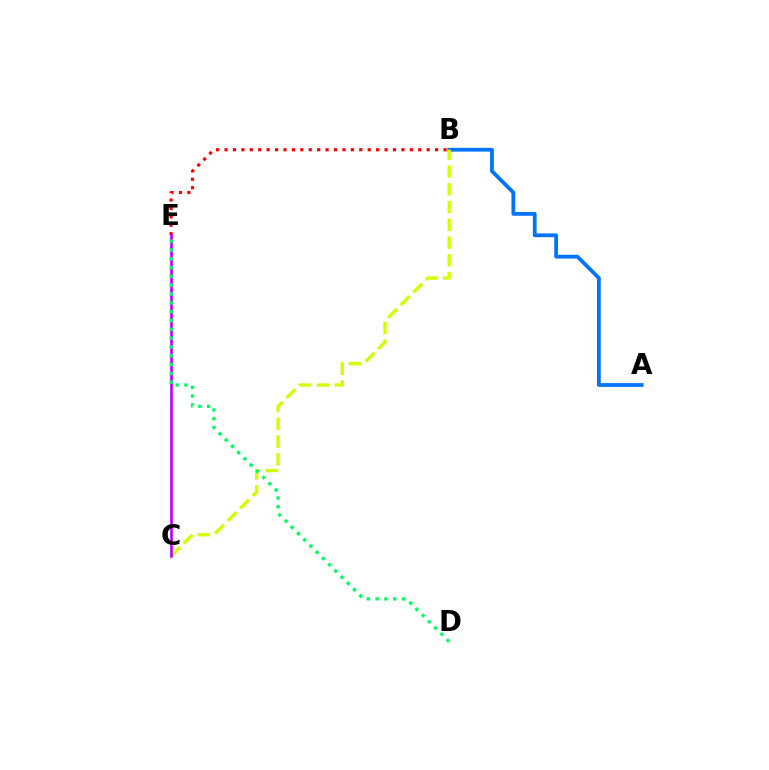{('B', 'E'): [{'color': '#ff0000', 'line_style': 'dotted', 'thickness': 2.29}], ('A', 'B'): [{'color': '#0074ff', 'line_style': 'solid', 'thickness': 2.72}], ('B', 'C'): [{'color': '#d1ff00', 'line_style': 'dashed', 'thickness': 2.41}], ('C', 'E'): [{'color': '#b900ff', 'line_style': 'solid', 'thickness': 1.89}], ('D', 'E'): [{'color': '#00ff5c', 'line_style': 'dotted', 'thickness': 2.39}]}